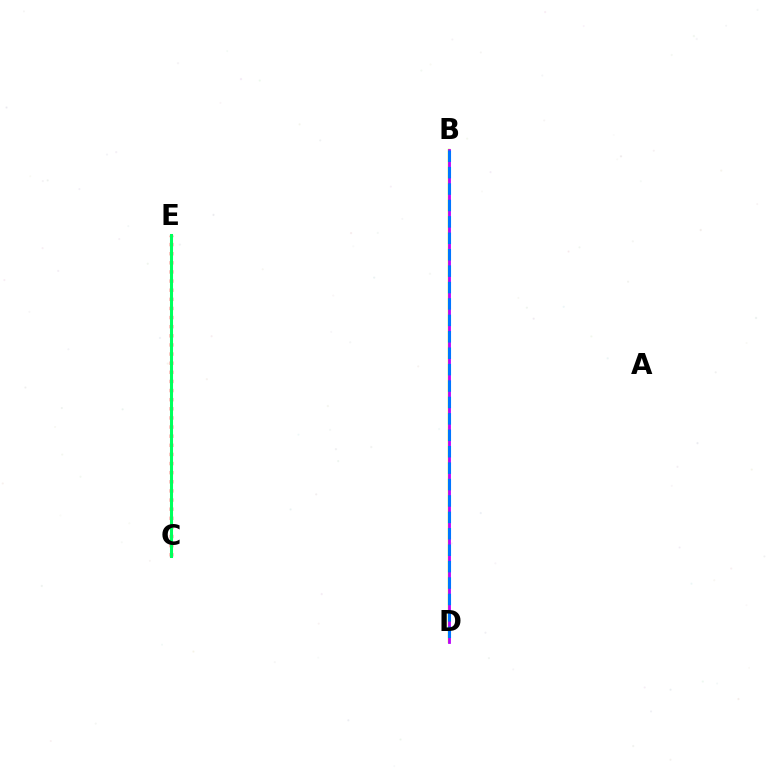{('B', 'D'): [{'color': '#d1ff00', 'line_style': 'solid', 'thickness': 1.72}, {'color': '#b900ff', 'line_style': 'solid', 'thickness': 2.02}, {'color': '#0074ff', 'line_style': 'dashed', 'thickness': 2.23}], ('C', 'E'): [{'color': '#ff0000', 'line_style': 'dotted', 'thickness': 2.48}, {'color': '#00ff5c', 'line_style': 'solid', 'thickness': 2.2}]}